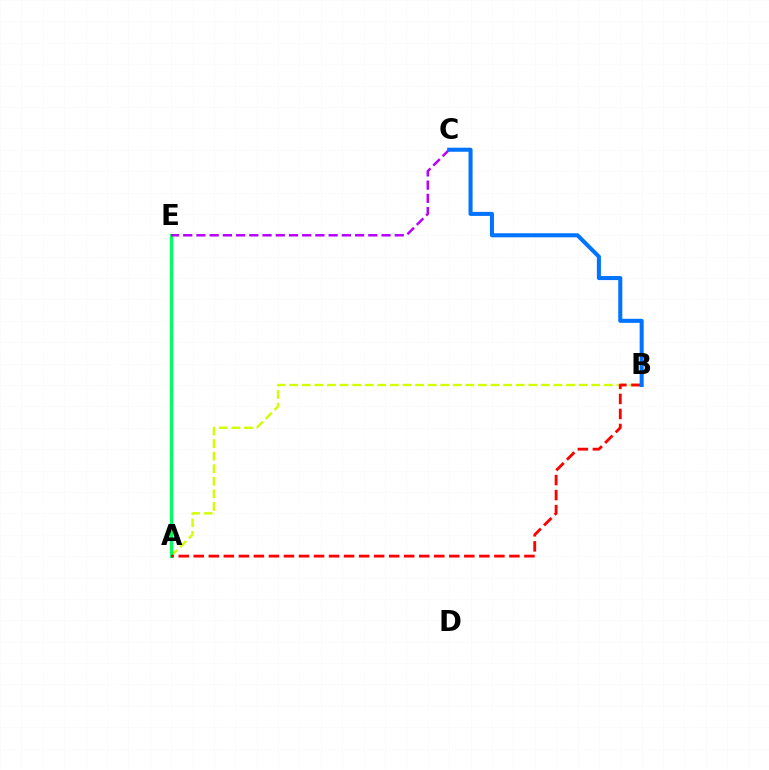{('A', 'B'): [{'color': '#d1ff00', 'line_style': 'dashed', 'thickness': 1.71}, {'color': '#ff0000', 'line_style': 'dashed', 'thickness': 2.04}], ('A', 'E'): [{'color': '#00ff5c', 'line_style': 'solid', 'thickness': 2.25}], ('C', 'E'): [{'color': '#b900ff', 'line_style': 'dashed', 'thickness': 1.8}], ('B', 'C'): [{'color': '#0074ff', 'line_style': 'solid', 'thickness': 2.92}]}